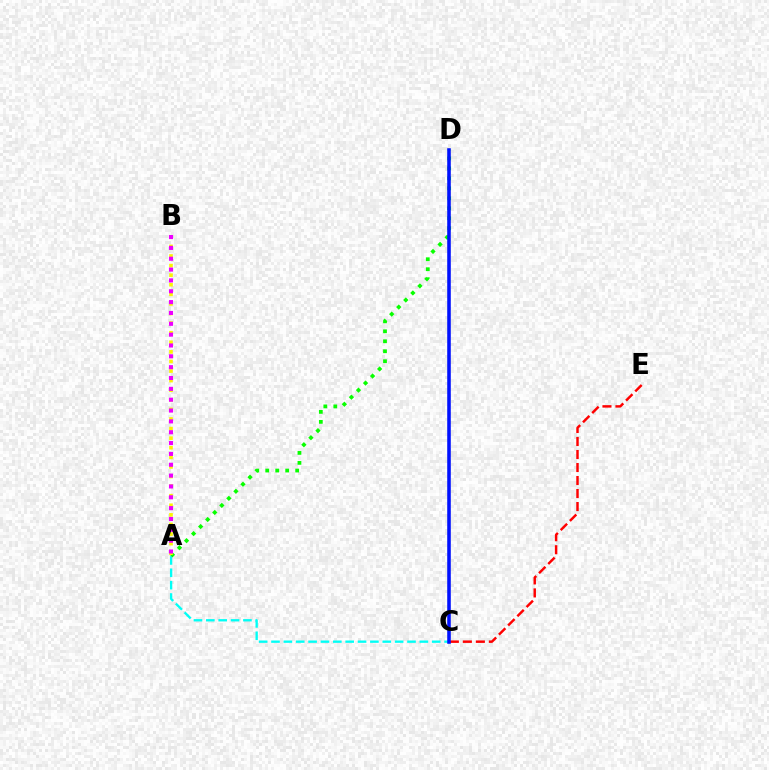{('A', 'C'): [{'color': '#00fff6', 'line_style': 'dashed', 'thickness': 1.68}], ('A', 'D'): [{'color': '#08ff00', 'line_style': 'dotted', 'thickness': 2.71}], ('A', 'B'): [{'color': '#fcf500', 'line_style': 'dotted', 'thickness': 2.61}, {'color': '#ee00ff', 'line_style': 'dotted', 'thickness': 2.95}], ('C', 'E'): [{'color': '#ff0000', 'line_style': 'dashed', 'thickness': 1.77}], ('C', 'D'): [{'color': '#0010ff', 'line_style': 'solid', 'thickness': 2.57}]}